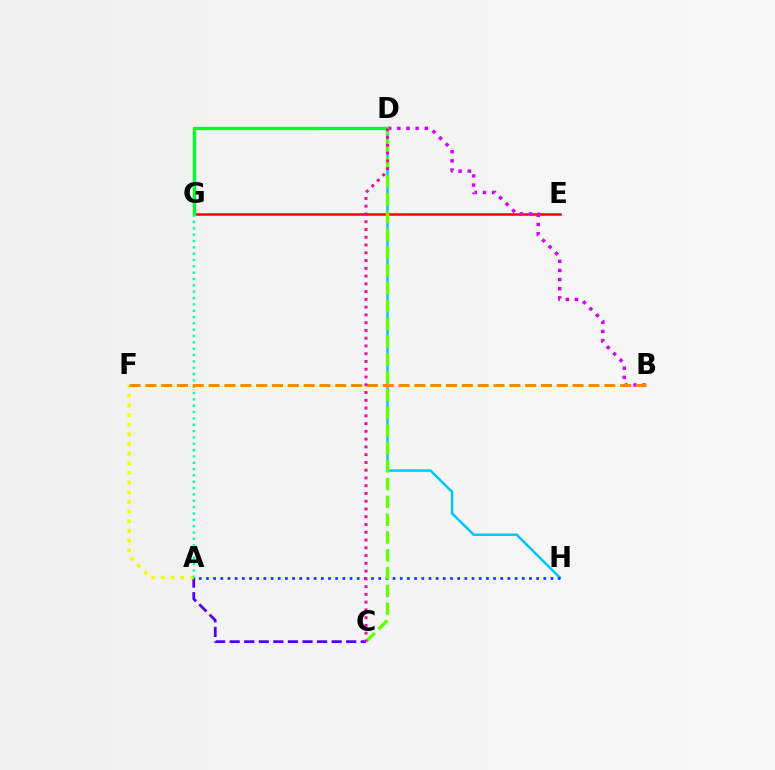{('E', 'G'): [{'color': '#ff0000', 'line_style': 'solid', 'thickness': 1.8}], ('D', 'H'): [{'color': '#00c7ff', 'line_style': 'solid', 'thickness': 1.81}], ('A', 'C'): [{'color': '#4f00ff', 'line_style': 'dashed', 'thickness': 1.98}], ('B', 'D'): [{'color': '#d600ff', 'line_style': 'dotted', 'thickness': 2.49}], ('A', 'H'): [{'color': '#003fff', 'line_style': 'dotted', 'thickness': 1.95}], ('A', 'F'): [{'color': '#eeff00', 'line_style': 'dotted', 'thickness': 2.63}], ('D', 'G'): [{'color': '#00ff27', 'line_style': 'solid', 'thickness': 2.42}], ('C', 'D'): [{'color': '#66ff00', 'line_style': 'dashed', 'thickness': 2.42}, {'color': '#ff00a0', 'line_style': 'dotted', 'thickness': 2.11}], ('A', 'G'): [{'color': '#00ffaf', 'line_style': 'dotted', 'thickness': 1.72}], ('B', 'F'): [{'color': '#ff8800', 'line_style': 'dashed', 'thickness': 2.15}]}